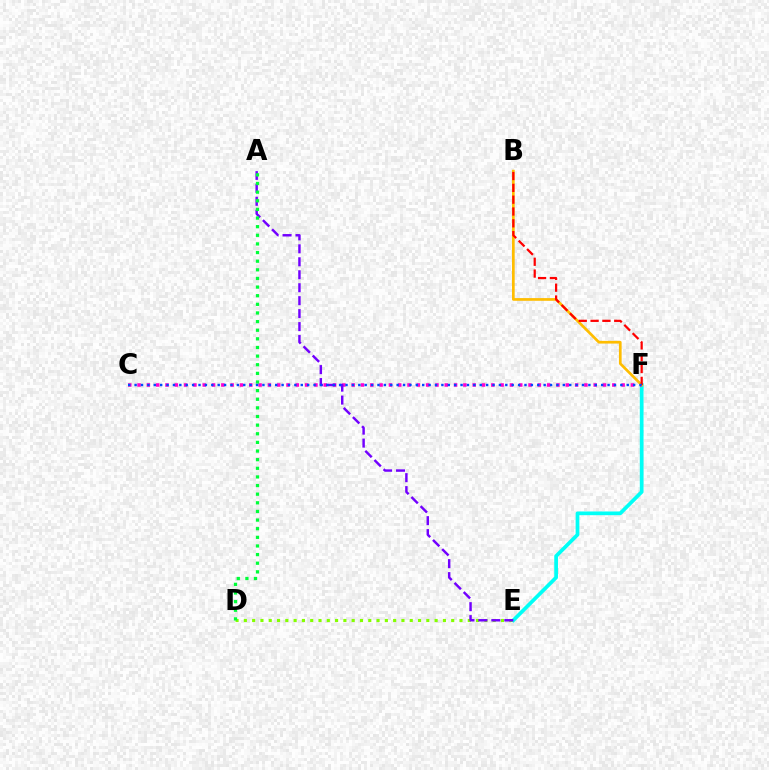{('E', 'F'): [{'color': '#00fff6', 'line_style': 'solid', 'thickness': 2.68}], ('D', 'E'): [{'color': '#84ff00', 'line_style': 'dotted', 'thickness': 2.25}], ('C', 'F'): [{'color': '#ff00cf', 'line_style': 'dotted', 'thickness': 2.53}, {'color': '#004bff', 'line_style': 'dotted', 'thickness': 1.74}], ('A', 'E'): [{'color': '#7200ff', 'line_style': 'dashed', 'thickness': 1.76}], ('B', 'F'): [{'color': '#ffbd00', 'line_style': 'solid', 'thickness': 1.94}, {'color': '#ff0000', 'line_style': 'dashed', 'thickness': 1.61}], ('A', 'D'): [{'color': '#00ff39', 'line_style': 'dotted', 'thickness': 2.34}]}